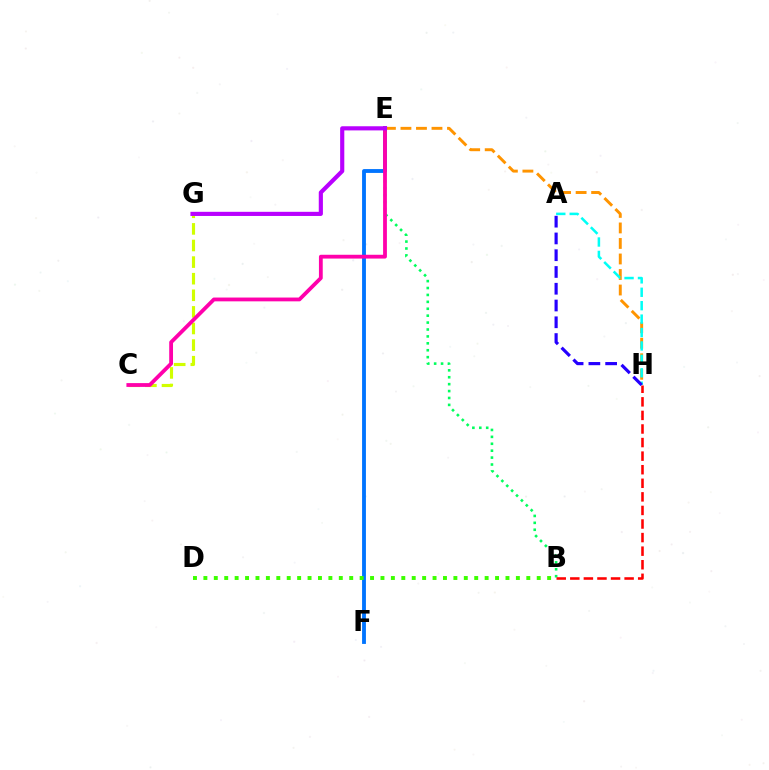{('E', 'F'): [{'color': '#0074ff', 'line_style': 'solid', 'thickness': 2.77}], ('B', 'E'): [{'color': '#00ff5c', 'line_style': 'dotted', 'thickness': 1.88}], ('C', 'G'): [{'color': '#d1ff00', 'line_style': 'dashed', 'thickness': 2.26}], ('E', 'H'): [{'color': '#ff9400', 'line_style': 'dashed', 'thickness': 2.11}], ('A', 'H'): [{'color': '#00fff6', 'line_style': 'dashed', 'thickness': 1.82}, {'color': '#2500ff', 'line_style': 'dashed', 'thickness': 2.28}], ('B', 'H'): [{'color': '#ff0000', 'line_style': 'dashed', 'thickness': 1.84}], ('C', 'E'): [{'color': '#ff00ac', 'line_style': 'solid', 'thickness': 2.74}], ('E', 'G'): [{'color': '#b900ff', 'line_style': 'solid', 'thickness': 2.98}], ('B', 'D'): [{'color': '#3dff00', 'line_style': 'dotted', 'thickness': 2.83}]}